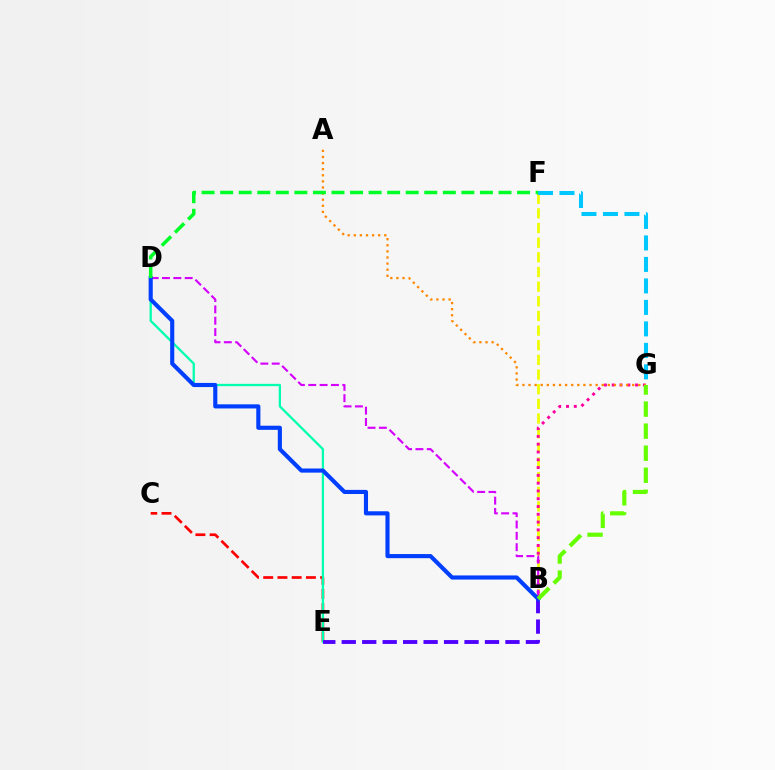{('B', 'F'): [{'color': '#eeff00', 'line_style': 'dashed', 'thickness': 1.99}], ('C', 'E'): [{'color': '#ff0000', 'line_style': 'dashed', 'thickness': 1.93}], ('D', 'E'): [{'color': '#00ffaf', 'line_style': 'solid', 'thickness': 1.64}], ('B', 'G'): [{'color': '#ff00a0', 'line_style': 'dotted', 'thickness': 2.12}, {'color': '#66ff00', 'line_style': 'dashed', 'thickness': 3.0}], ('B', 'D'): [{'color': '#d600ff', 'line_style': 'dashed', 'thickness': 1.54}, {'color': '#003fff', 'line_style': 'solid', 'thickness': 2.97}], ('B', 'E'): [{'color': '#4f00ff', 'line_style': 'dashed', 'thickness': 2.78}], ('A', 'G'): [{'color': '#ff8800', 'line_style': 'dotted', 'thickness': 1.66}], ('F', 'G'): [{'color': '#00c7ff', 'line_style': 'dashed', 'thickness': 2.92}], ('D', 'F'): [{'color': '#00ff27', 'line_style': 'dashed', 'thickness': 2.52}]}